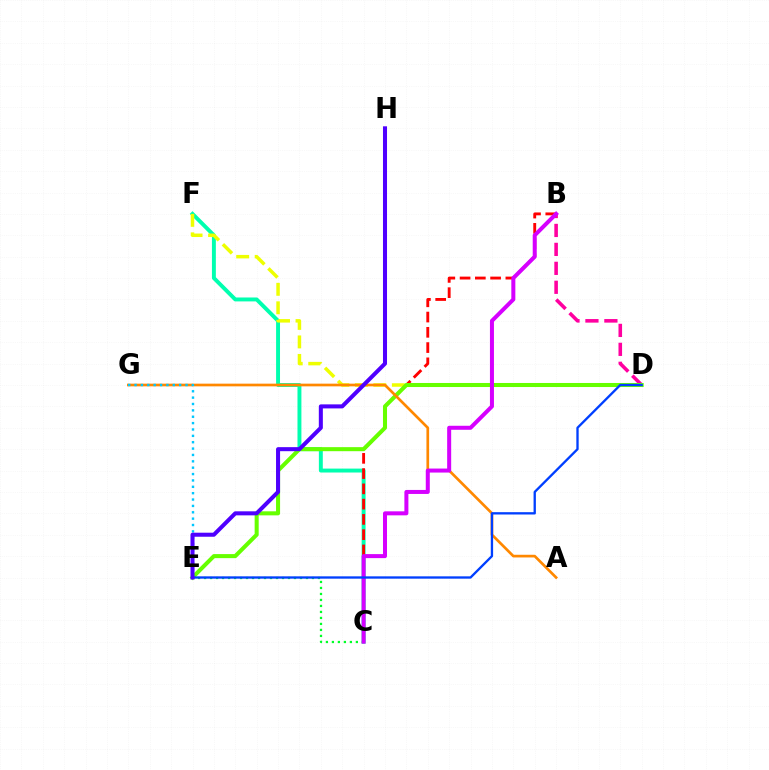{('B', 'D'): [{'color': '#ff00a0', 'line_style': 'dashed', 'thickness': 2.57}], ('C', 'F'): [{'color': '#00ffaf', 'line_style': 'solid', 'thickness': 2.82}], ('D', 'F'): [{'color': '#eeff00', 'line_style': 'dashed', 'thickness': 2.51}], ('C', 'E'): [{'color': '#00ff27', 'line_style': 'dotted', 'thickness': 1.63}], ('B', 'C'): [{'color': '#ff0000', 'line_style': 'dashed', 'thickness': 2.07}, {'color': '#d600ff', 'line_style': 'solid', 'thickness': 2.89}], ('D', 'E'): [{'color': '#66ff00', 'line_style': 'solid', 'thickness': 2.91}, {'color': '#003fff', 'line_style': 'solid', 'thickness': 1.68}], ('A', 'G'): [{'color': '#ff8800', 'line_style': 'solid', 'thickness': 1.93}], ('E', 'G'): [{'color': '#00c7ff', 'line_style': 'dotted', 'thickness': 1.73}], ('E', 'H'): [{'color': '#4f00ff', 'line_style': 'solid', 'thickness': 2.91}]}